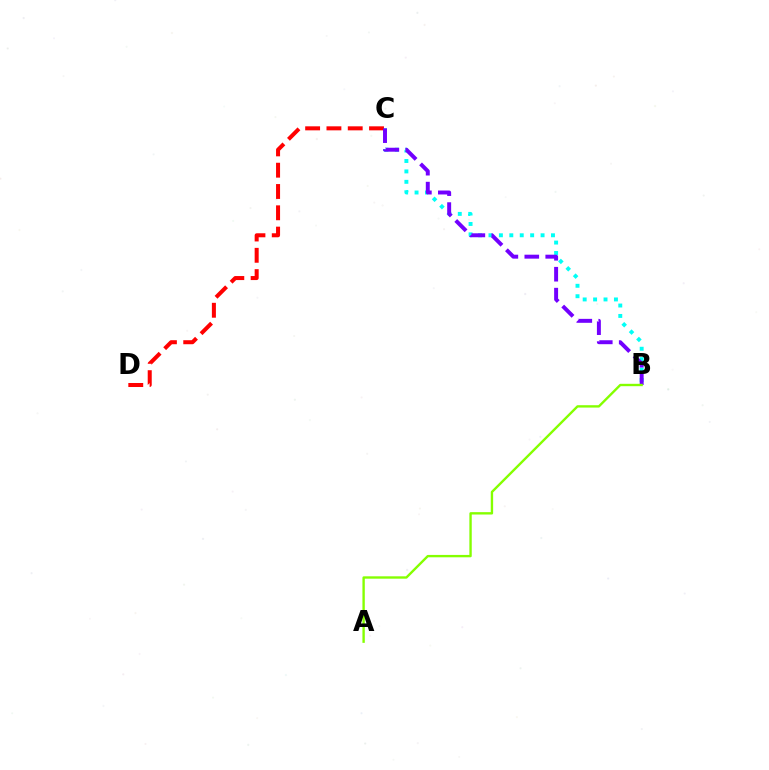{('B', 'C'): [{'color': '#00fff6', 'line_style': 'dotted', 'thickness': 2.83}, {'color': '#7200ff', 'line_style': 'dashed', 'thickness': 2.84}], ('C', 'D'): [{'color': '#ff0000', 'line_style': 'dashed', 'thickness': 2.89}], ('A', 'B'): [{'color': '#84ff00', 'line_style': 'solid', 'thickness': 1.71}]}